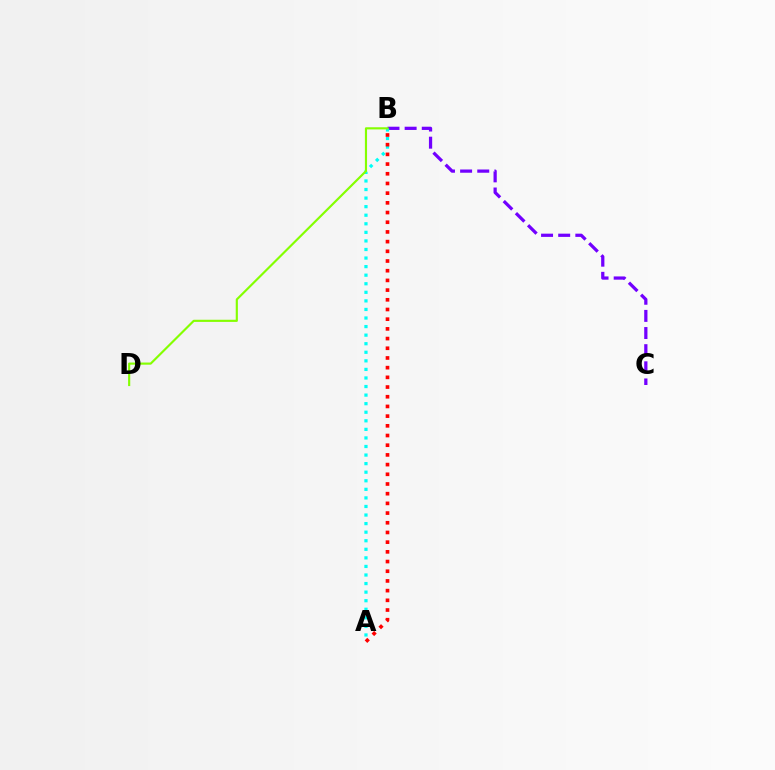{('B', 'C'): [{'color': '#7200ff', 'line_style': 'dashed', 'thickness': 2.33}], ('A', 'B'): [{'color': '#00fff6', 'line_style': 'dotted', 'thickness': 2.33}, {'color': '#ff0000', 'line_style': 'dotted', 'thickness': 2.63}], ('B', 'D'): [{'color': '#84ff00', 'line_style': 'solid', 'thickness': 1.55}]}